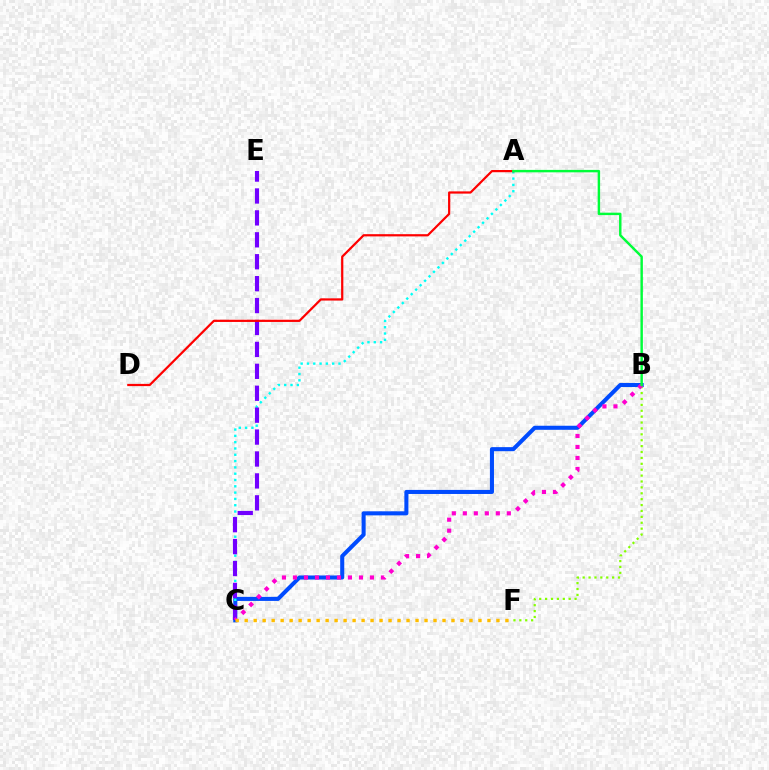{('B', 'F'): [{'color': '#84ff00', 'line_style': 'dotted', 'thickness': 1.6}], ('B', 'C'): [{'color': '#004bff', 'line_style': 'solid', 'thickness': 2.92}, {'color': '#ff00cf', 'line_style': 'dotted', 'thickness': 2.99}], ('A', 'C'): [{'color': '#00fff6', 'line_style': 'dotted', 'thickness': 1.71}], ('C', 'E'): [{'color': '#7200ff', 'line_style': 'dashed', 'thickness': 2.98}], ('A', 'D'): [{'color': '#ff0000', 'line_style': 'solid', 'thickness': 1.6}], ('A', 'B'): [{'color': '#00ff39', 'line_style': 'solid', 'thickness': 1.75}], ('C', 'F'): [{'color': '#ffbd00', 'line_style': 'dotted', 'thickness': 2.44}]}